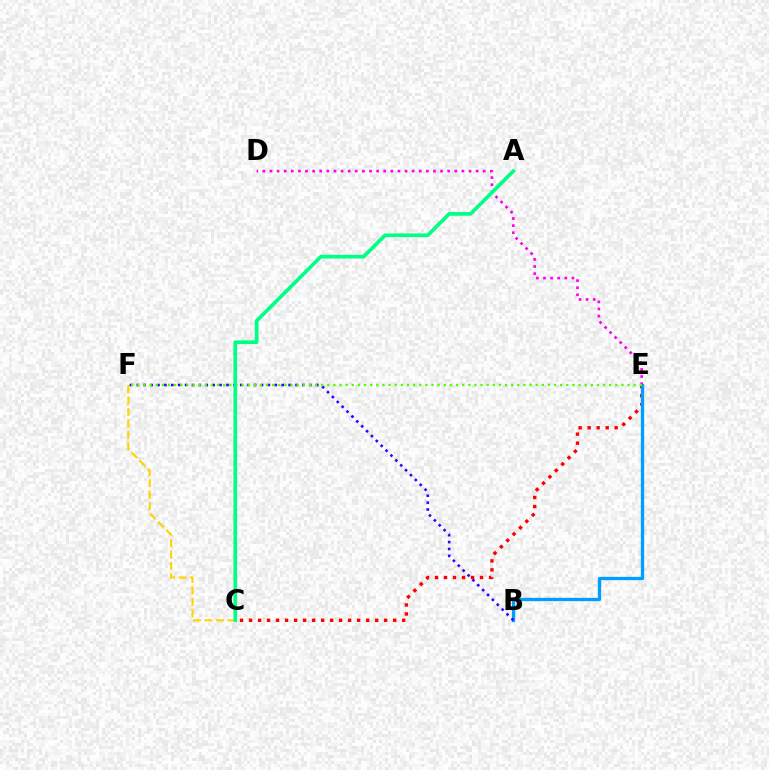{('C', 'F'): [{'color': '#ffd500', 'line_style': 'dashed', 'thickness': 1.56}], ('C', 'E'): [{'color': '#ff0000', 'line_style': 'dotted', 'thickness': 2.45}], ('B', 'E'): [{'color': '#009eff', 'line_style': 'solid', 'thickness': 2.38}], ('B', 'F'): [{'color': '#3700ff', 'line_style': 'dotted', 'thickness': 1.87}], ('D', 'E'): [{'color': '#ff00ed', 'line_style': 'dotted', 'thickness': 1.93}], ('E', 'F'): [{'color': '#4fff00', 'line_style': 'dotted', 'thickness': 1.66}], ('A', 'C'): [{'color': '#00ff86', 'line_style': 'solid', 'thickness': 2.65}]}